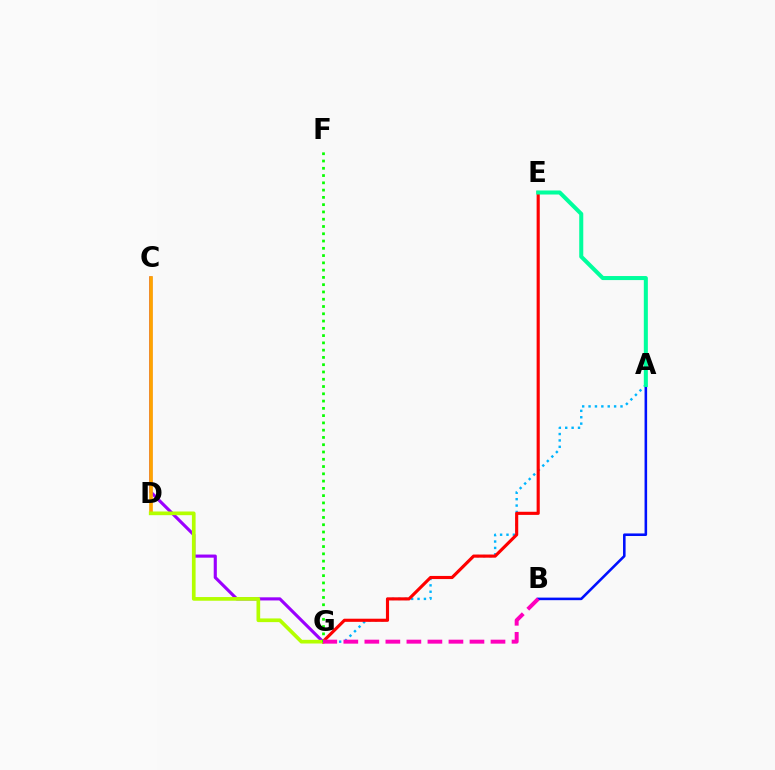{('A', 'G'): [{'color': '#00b5ff', 'line_style': 'dotted', 'thickness': 1.74}], ('C', 'G'): [{'color': '#9b00ff', 'line_style': 'solid', 'thickness': 2.25}], ('C', 'D'): [{'color': '#ffa500', 'line_style': 'solid', 'thickness': 2.63}], ('E', 'G'): [{'color': '#ff0000', 'line_style': 'solid', 'thickness': 2.26}], ('D', 'G'): [{'color': '#b3ff00', 'line_style': 'solid', 'thickness': 2.65}], ('A', 'B'): [{'color': '#0010ff', 'line_style': 'solid', 'thickness': 1.85}], ('F', 'G'): [{'color': '#08ff00', 'line_style': 'dotted', 'thickness': 1.98}], ('B', 'G'): [{'color': '#ff00bd', 'line_style': 'dashed', 'thickness': 2.86}], ('A', 'E'): [{'color': '#00ff9d', 'line_style': 'solid', 'thickness': 2.91}]}